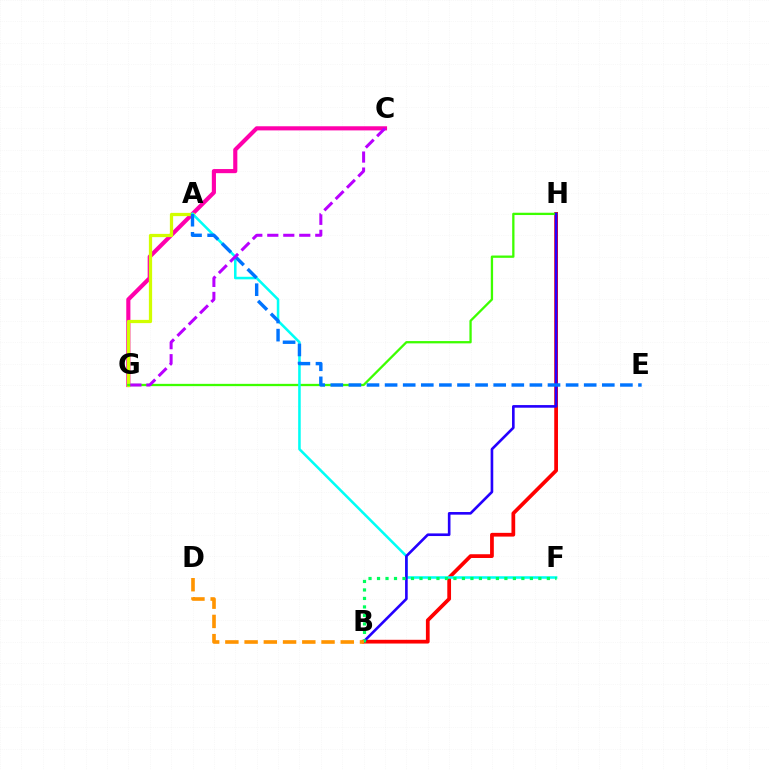{('C', 'G'): [{'color': '#ff00ac', 'line_style': 'solid', 'thickness': 2.97}, {'color': '#b900ff', 'line_style': 'dashed', 'thickness': 2.17}], ('B', 'H'): [{'color': '#ff0000', 'line_style': 'solid', 'thickness': 2.69}, {'color': '#2500ff', 'line_style': 'solid', 'thickness': 1.89}], ('A', 'G'): [{'color': '#d1ff00', 'line_style': 'solid', 'thickness': 2.34}], ('G', 'H'): [{'color': '#3dff00', 'line_style': 'solid', 'thickness': 1.66}], ('A', 'F'): [{'color': '#00fff6', 'line_style': 'solid', 'thickness': 1.84}], ('B', 'F'): [{'color': '#00ff5c', 'line_style': 'dotted', 'thickness': 2.31}], ('A', 'E'): [{'color': '#0074ff', 'line_style': 'dashed', 'thickness': 2.46}], ('B', 'D'): [{'color': '#ff9400', 'line_style': 'dashed', 'thickness': 2.61}]}